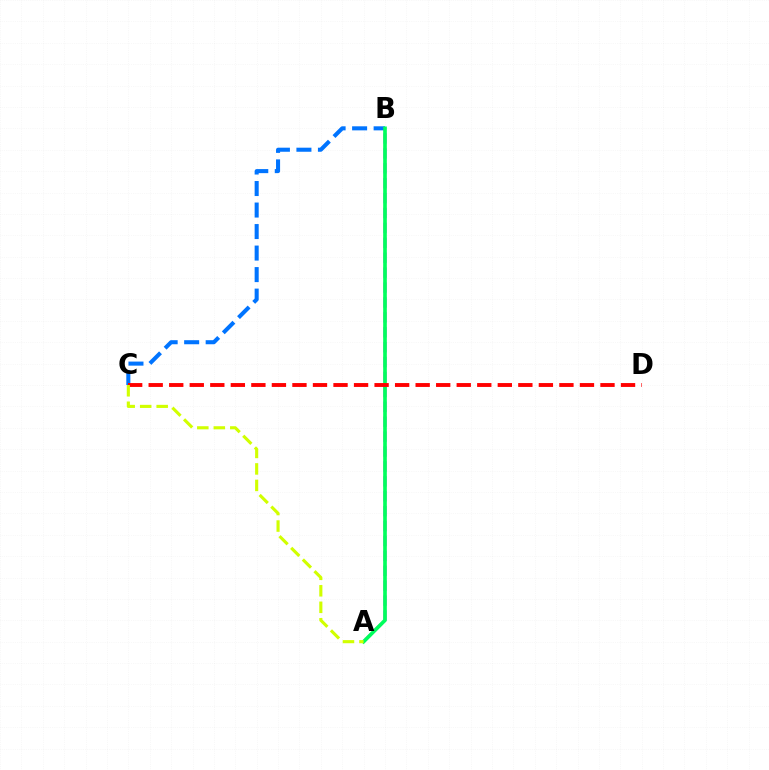{('A', 'B'): [{'color': '#b900ff', 'line_style': 'dashed', 'thickness': 2.03}, {'color': '#00ff5c', 'line_style': 'solid', 'thickness': 2.63}], ('B', 'C'): [{'color': '#0074ff', 'line_style': 'dashed', 'thickness': 2.92}], ('C', 'D'): [{'color': '#ff0000', 'line_style': 'dashed', 'thickness': 2.79}], ('A', 'C'): [{'color': '#d1ff00', 'line_style': 'dashed', 'thickness': 2.24}]}